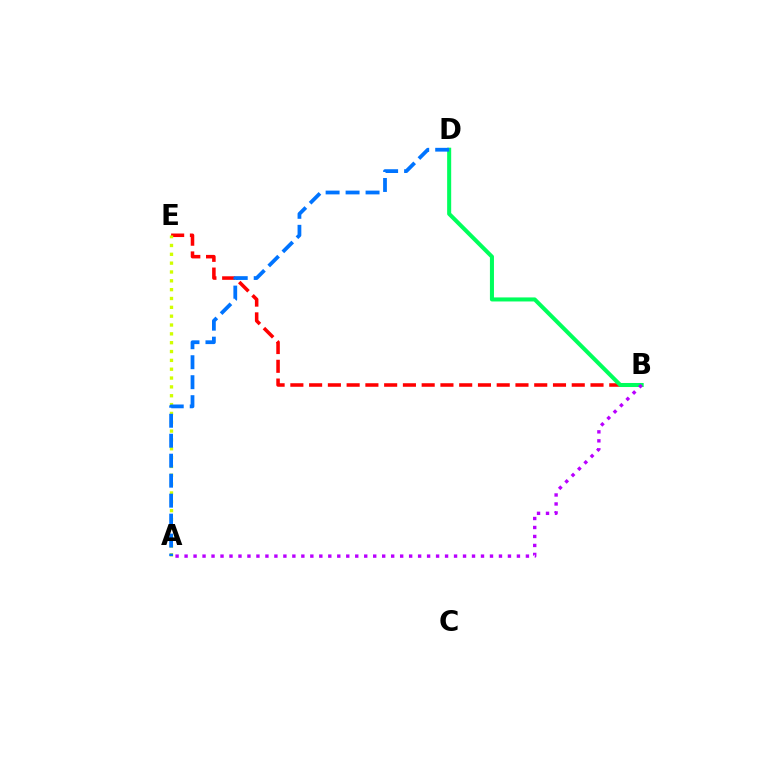{('B', 'E'): [{'color': '#ff0000', 'line_style': 'dashed', 'thickness': 2.55}], ('A', 'E'): [{'color': '#d1ff00', 'line_style': 'dotted', 'thickness': 2.4}], ('B', 'D'): [{'color': '#00ff5c', 'line_style': 'solid', 'thickness': 2.91}], ('A', 'B'): [{'color': '#b900ff', 'line_style': 'dotted', 'thickness': 2.44}], ('A', 'D'): [{'color': '#0074ff', 'line_style': 'dashed', 'thickness': 2.71}]}